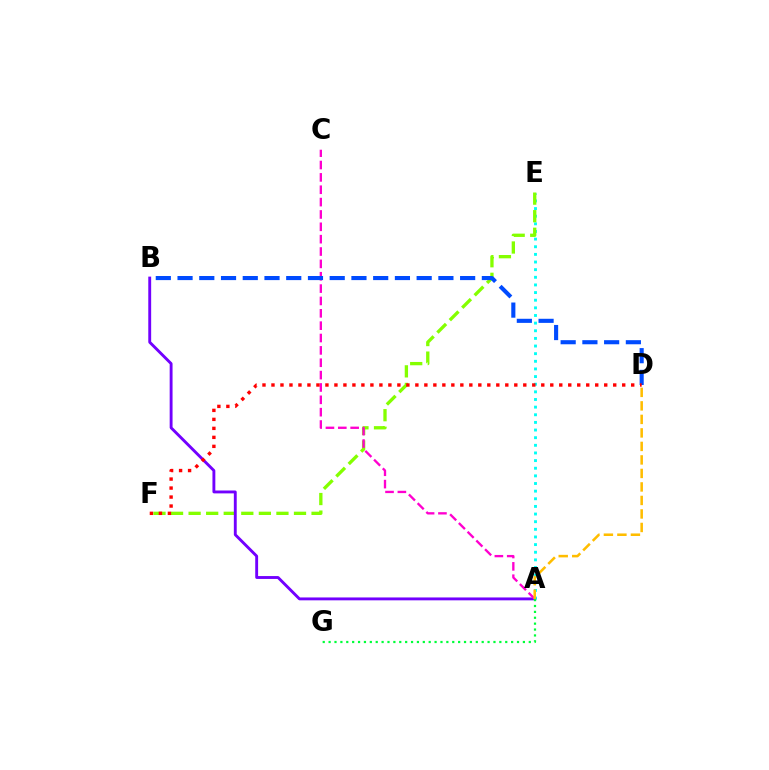{('A', 'E'): [{'color': '#00fff6', 'line_style': 'dotted', 'thickness': 2.08}], ('E', 'F'): [{'color': '#84ff00', 'line_style': 'dashed', 'thickness': 2.39}], ('A', 'B'): [{'color': '#7200ff', 'line_style': 'solid', 'thickness': 2.07}], ('A', 'C'): [{'color': '#ff00cf', 'line_style': 'dashed', 'thickness': 1.68}], ('A', 'D'): [{'color': '#ffbd00', 'line_style': 'dashed', 'thickness': 1.84}], ('B', 'D'): [{'color': '#004bff', 'line_style': 'dashed', 'thickness': 2.95}], ('D', 'F'): [{'color': '#ff0000', 'line_style': 'dotted', 'thickness': 2.44}], ('A', 'G'): [{'color': '#00ff39', 'line_style': 'dotted', 'thickness': 1.6}]}